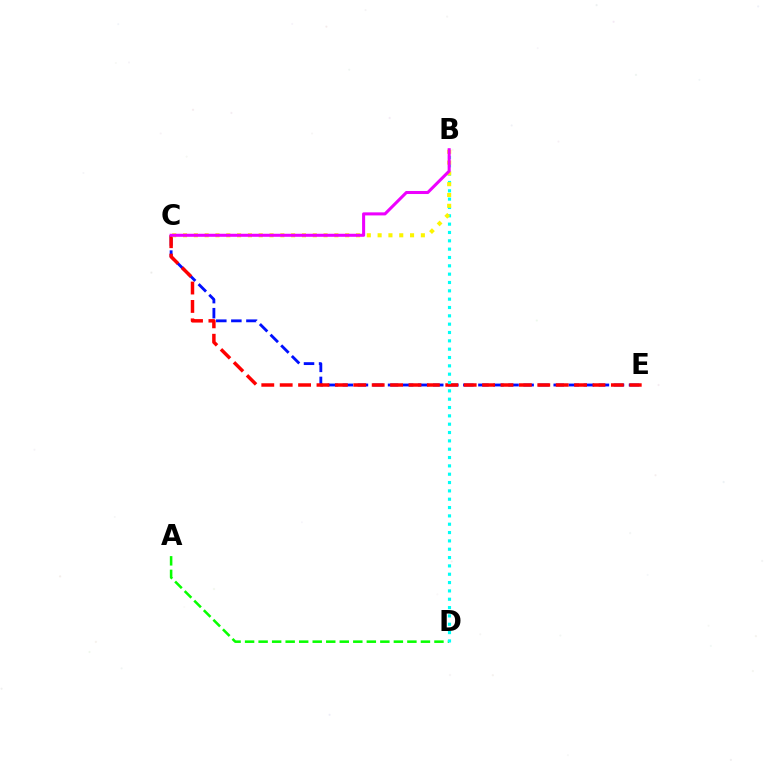{('A', 'D'): [{'color': '#08ff00', 'line_style': 'dashed', 'thickness': 1.84}], ('C', 'E'): [{'color': '#0010ff', 'line_style': 'dashed', 'thickness': 2.05}, {'color': '#ff0000', 'line_style': 'dashed', 'thickness': 2.5}], ('B', 'D'): [{'color': '#00fff6', 'line_style': 'dotted', 'thickness': 2.26}], ('B', 'C'): [{'color': '#fcf500', 'line_style': 'dotted', 'thickness': 2.94}, {'color': '#ee00ff', 'line_style': 'solid', 'thickness': 2.19}]}